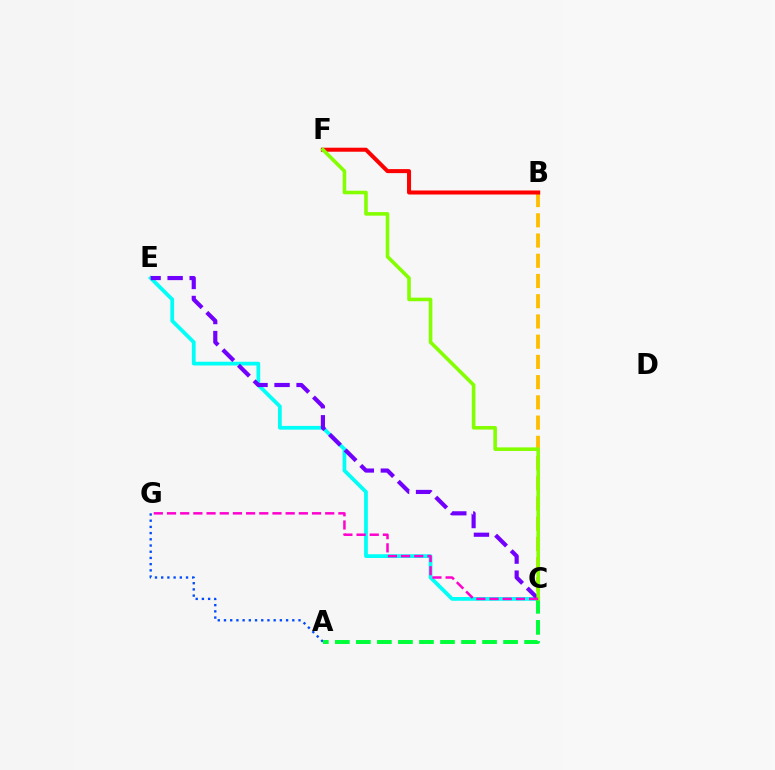{('C', 'E'): [{'color': '#00fff6', 'line_style': 'solid', 'thickness': 2.7}, {'color': '#7200ff', 'line_style': 'dashed', 'thickness': 2.99}], ('B', 'C'): [{'color': '#ffbd00', 'line_style': 'dashed', 'thickness': 2.75}], ('A', 'G'): [{'color': '#004bff', 'line_style': 'dotted', 'thickness': 1.69}], ('B', 'F'): [{'color': '#ff0000', 'line_style': 'solid', 'thickness': 2.89}], ('A', 'C'): [{'color': '#00ff39', 'line_style': 'dashed', 'thickness': 2.86}], ('C', 'F'): [{'color': '#84ff00', 'line_style': 'solid', 'thickness': 2.58}], ('C', 'G'): [{'color': '#ff00cf', 'line_style': 'dashed', 'thickness': 1.79}]}